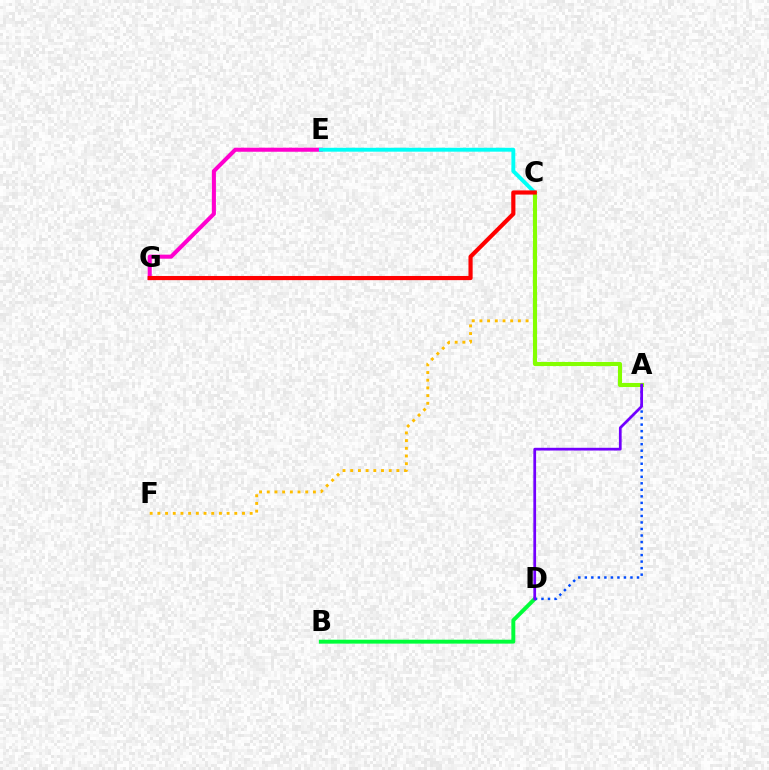{('E', 'G'): [{'color': '#ff00cf', 'line_style': 'solid', 'thickness': 2.91}], ('C', 'F'): [{'color': '#ffbd00', 'line_style': 'dotted', 'thickness': 2.09}], ('C', 'E'): [{'color': '#00fff6', 'line_style': 'solid', 'thickness': 2.8}], ('B', 'D'): [{'color': '#00ff39', 'line_style': 'solid', 'thickness': 2.83}], ('A', 'C'): [{'color': '#84ff00', 'line_style': 'solid', 'thickness': 2.95}], ('C', 'G'): [{'color': '#ff0000', 'line_style': 'solid', 'thickness': 2.99}], ('A', 'D'): [{'color': '#004bff', 'line_style': 'dotted', 'thickness': 1.77}, {'color': '#7200ff', 'line_style': 'solid', 'thickness': 1.97}]}